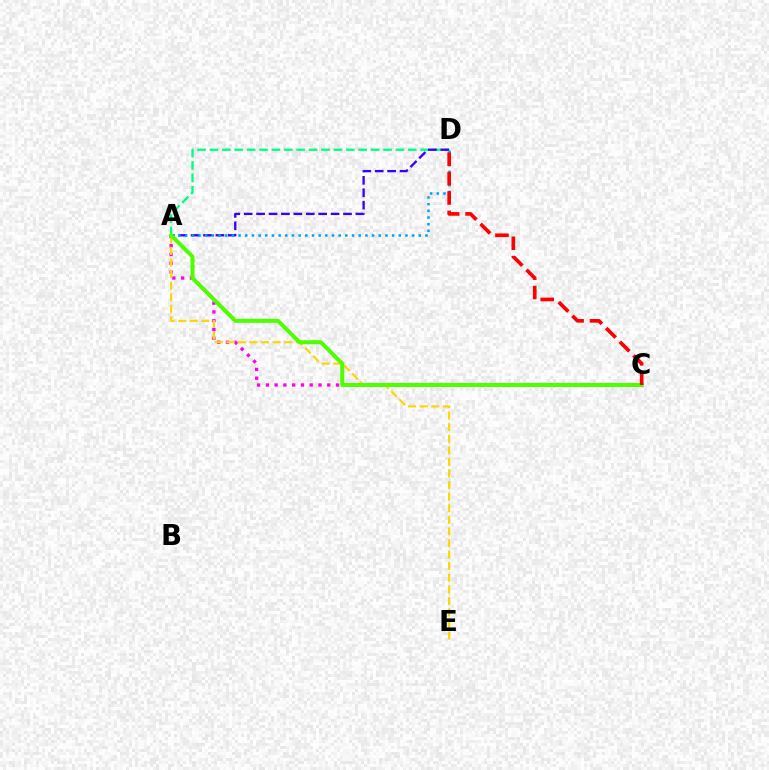{('A', 'C'): [{'color': '#ff00ed', 'line_style': 'dotted', 'thickness': 2.38}, {'color': '#4fff00', 'line_style': 'solid', 'thickness': 2.88}], ('A', 'D'): [{'color': '#00ff86', 'line_style': 'dashed', 'thickness': 1.68}, {'color': '#3700ff', 'line_style': 'dashed', 'thickness': 1.69}, {'color': '#009eff', 'line_style': 'dotted', 'thickness': 1.81}], ('A', 'E'): [{'color': '#ffd500', 'line_style': 'dashed', 'thickness': 1.57}], ('C', 'D'): [{'color': '#ff0000', 'line_style': 'dashed', 'thickness': 2.63}]}